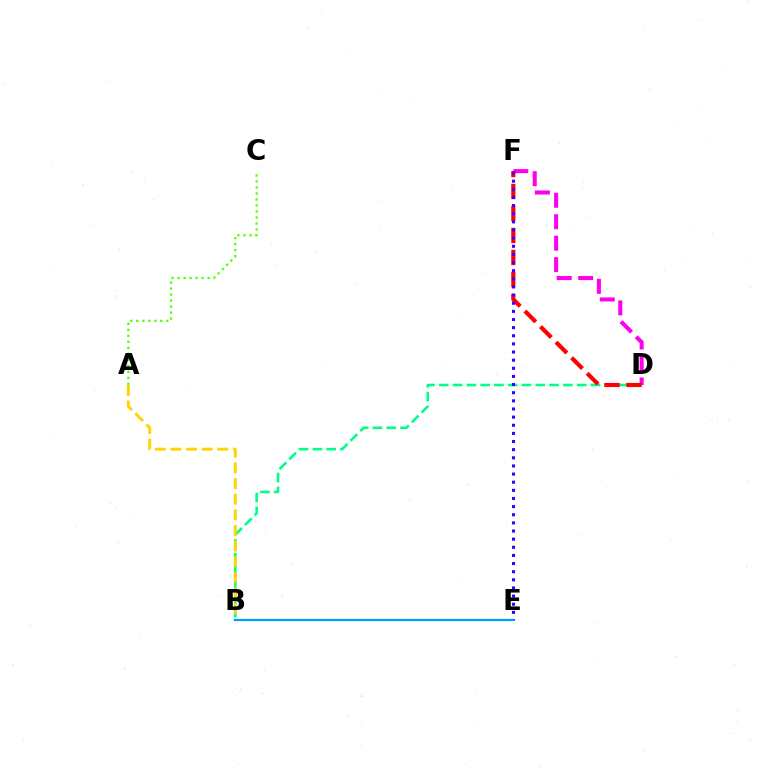{('D', 'F'): [{'color': '#ff00ed', 'line_style': 'dashed', 'thickness': 2.92}, {'color': '#ff0000', 'line_style': 'dashed', 'thickness': 2.99}], ('B', 'D'): [{'color': '#00ff86', 'line_style': 'dashed', 'thickness': 1.87}], ('A', 'B'): [{'color': '#ffd500', 'line_style': 'dashed', 'thickness': 2.12}], ('E', 'F'): [{'color': '#3700ff', 'line_style': 'dotted', 'thickness': 2.21}], ('B', 'E'): [{'color': '#009eff', 'line_style': 'solid', 'thickness': 1.6}], ('A', 'C'): [{'color': '#4fff00', 'line_style': 'dotted', 'thickness': 1.63}]}